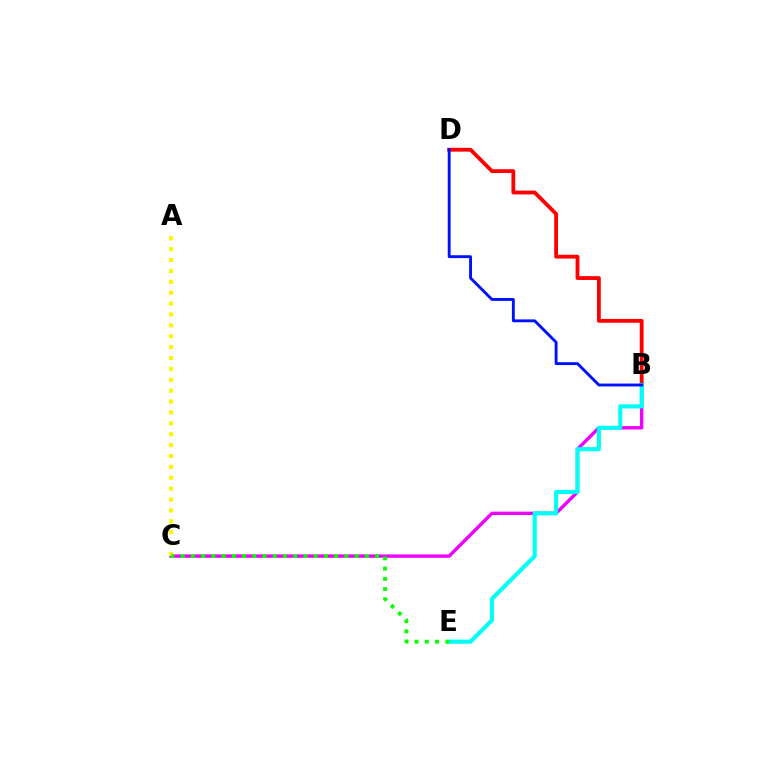{('B', 'D'): [{'color': '#ff0000', 'line_style': 'solid', 'thickness': 2.75}, {'color': '#0010ff', 'line_style': 'solid', 'thickness': 2.06}], ('B', 'C'): [{'color': '#ee00ff', 'line_style': 'solid', 'thickness': 2.43}], ('A', 'C'): [{'color': '#fcf500', 'line_style': 'dotted', 'thickness': 2.96}], ('B', 'E'): [{'color': '#00fff6', 'line_style': 'solid', 'thickness': 2.96}], ('C', 'E'): [{'color': '#08ff00', 'line_style': 'dotted', 'thickness': 2.78}]}